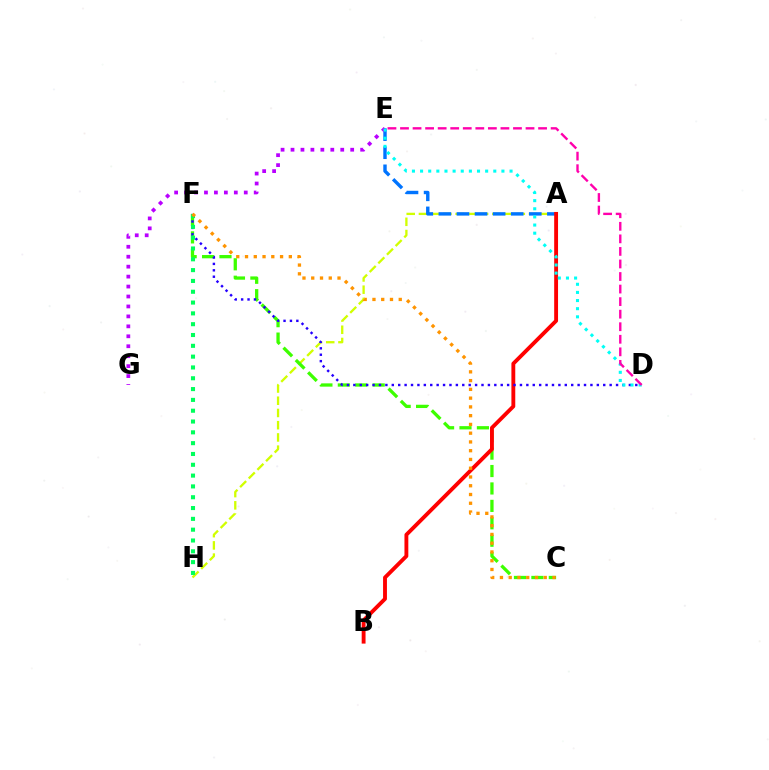{('A', 'H'): [{'color': '#d1ff00', 'line_style': 'dashed', 'thickness': 1.66}], ('A', 'E'): [{'color': '#0074ff', 'line_style': 'dashed', 'thickness': 2.46}], ('C', 'F'): [{'color': '#3dff00', 'line_style': 'dashed', 'thickness': 2.37}, {'color': '#ff9400', 'line_style': 'dotted', 'thickness': 2.38}], ('A', 'B'): [{'color': '#ff0000', 'line_style': 'solid', 'thickness': 2.78}], ('D', 'F'): [{'color': '#2500ff', 'line_style': 'dotted', 'thickness': 1.74}], ('F', 'H'): [{'color': '#00ff5c', 'line_style': 'dotted', 'thickness': 2.94}], ('E', 'G'): [{'color': '#b900ff', 'line_style': 'dotted', 'thickness': 2.7}], ('D', 'E'): [{'color': '#00fff6', 'line_style': 'dotted', 'thickness': 2.21}, {'color': '#ff00ac', 'line_style': 'dashed', 'thickness': 1.71}]}